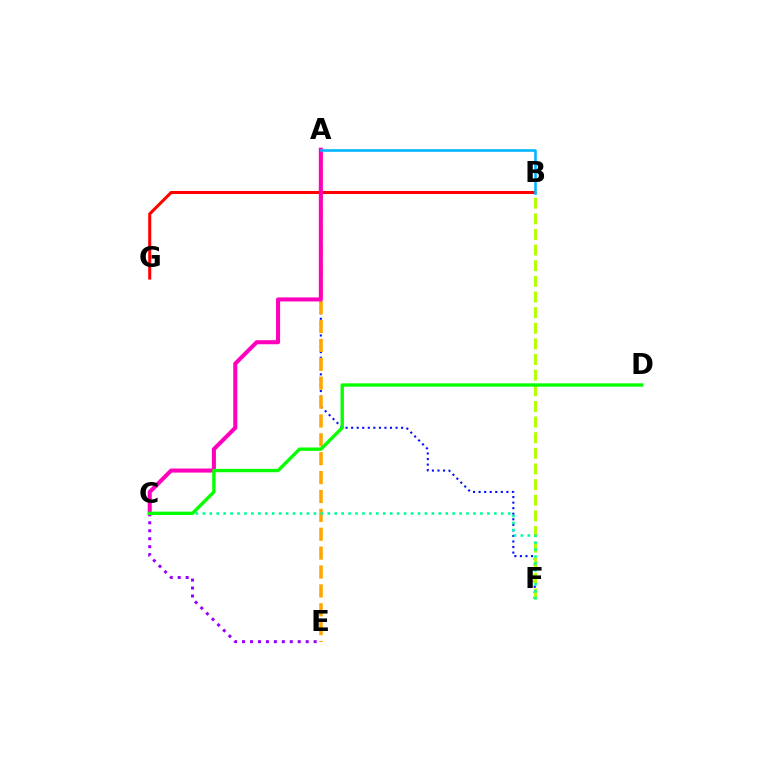{('A', 'F'): [{'color': '#0010ff', 'line_style': 'dotted', 'thickness': 1.51}], ('C', 'E'): [{'color': '#9b00ff', 'line_style': 'dotted', 'thickness': 2.16}], ('B', 'F'): [{'color': '#b3ff00', 'line_style': 'dashed', 'thickness': 2.12}], ('A', 'E'): [{'color': '#ffa500', 'line_style': 'dashed', 'thickness': 2.57}], ('C', 'F'): [{'color': '#00ff9d', 'line_style': 'dotted', 'thickness': 1.89}], ('B', 'G'): [{'color': '#ff0000', 'line_style': 'solid', 'thickness': 2.19}], ('A', 'C'): [{'color': '#ff00bd', 'line_style': 'solid', 'thickness': 2.92}], ('C', 'D'): [{'color': '#08ff00', 'line_style': 'solid', 'thickness': 2.42}], ('A', 'B'): [{'color': '#00b5ff', 'line_style': 'solid', 'thickness': 1.85}]}